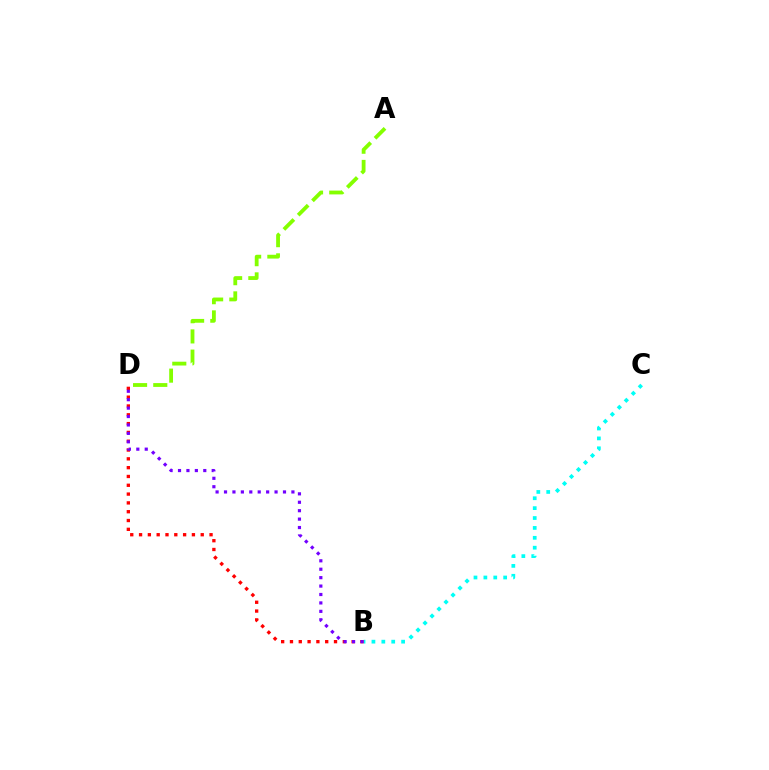{('B', 'C'): [{'color': '#00fff6', 'line_style': 'dotted', 'thickness': 2.69}], ('B', 'D'): [{'color': '#ff0000', 'line_style': 'dotted', 'thickness': 2.39}, {'color': '#7200ff', 'line_style': 'dotted', 'thickness': 2.29}], ('A', 'D'): [{'color': '#84ff00', 'line_style': 'dashed', 'thickness': 2.74}]}